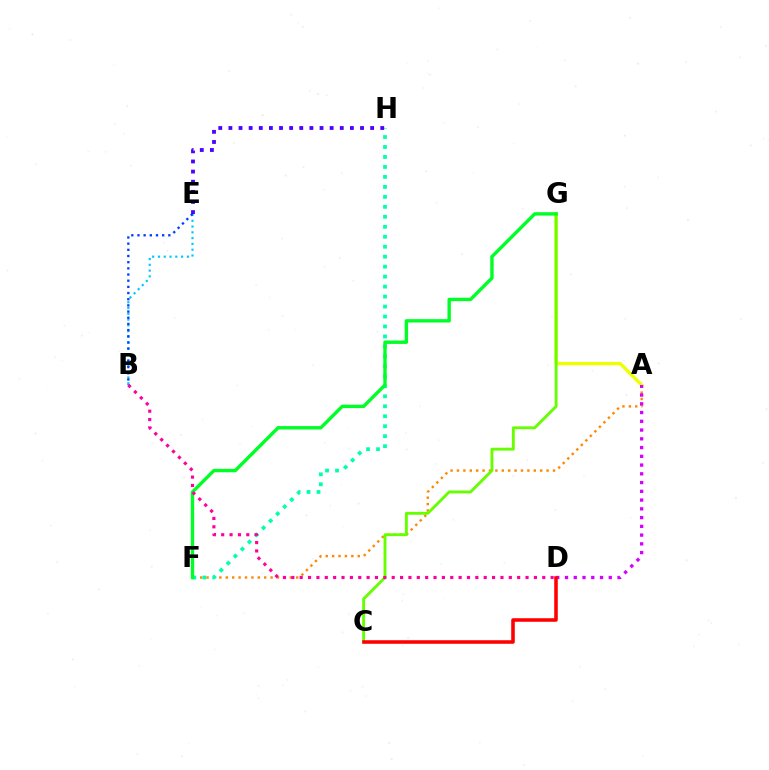{('A', 'G'): [{'color': '#eeff00', 'line_style': 'solid', 'thickness': 2.43}], ('A', 'F'): [{'color': '#ff8800', 'line_style': 'dotted', 'thickness': 1.74}], ('C', 'G'): [{'color': '#66ff00', 'line_style': 'solid', 'thickness': 2.07}], ('F', 'H'): [{'color': '#00ffaf', 'line_style': 'dotted', 'thickness': 2.71}], ('F', 'G'): [{'color': '#00ff27', 'line_style': 'solid', 'thickness': 2.44}], ('B', 'E'): [{'color': '#00c7ff', 'line_style': 'dotted', 'thickness': 1.57}, {'color': '#003fff', 'line_style': 'dotted', 'thickness': 1.68}], ('A', 'D'): [{'color': '#d600ff', 'line_style': 'dotted', 'thickness': 2.38}], ('B', 'D'): [{'color': '#ff00a0', 'line_style': 'dotted', 'thickness': 2.27}], ('C', 'D'): [{'color': '#ff0000', 'line_style': 'solid', 'thickness': 2.57}], ('E', 'H'): [{'color': '#4f00ff', 'line_style': 'dotted', 'thickness': 2.75}]}